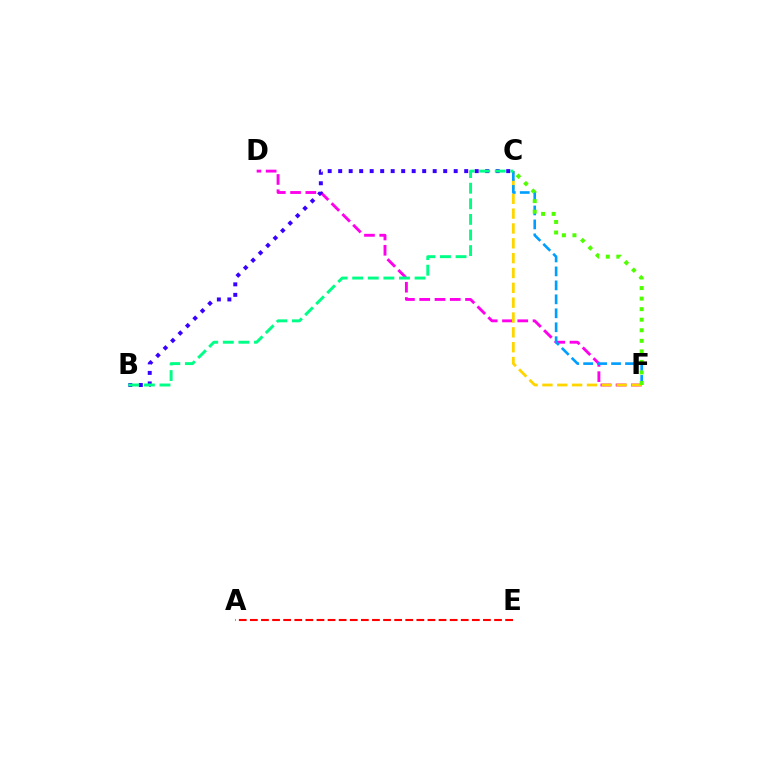{('D', 'F'): [{'color': '#ff00ed', 'line_style': 'dashed', 'thickness': 2.07}], ('C', 'F'): [{'color': '#ffd500', 'line_style': 'dashed', 'thickness': 2.02}, {'color': '#009eff', 'line_style': 'dashed', 'thickness': 1.9}, {'color': '#4fff00', 'line_style': 'dotted', 'thickness': 2.87}], ('A', 'E'): [{'color': '#ff0000', 'line_style': 'dashed', 'thickness': 1.51}], ('B', 'C'): [{'color': '#3700ff', 'line_style': 'dotted', 'thickness': 2.85}, {'color': '#00ff86', 'line_style': 'dashed', 'thickness': 2.12}]}